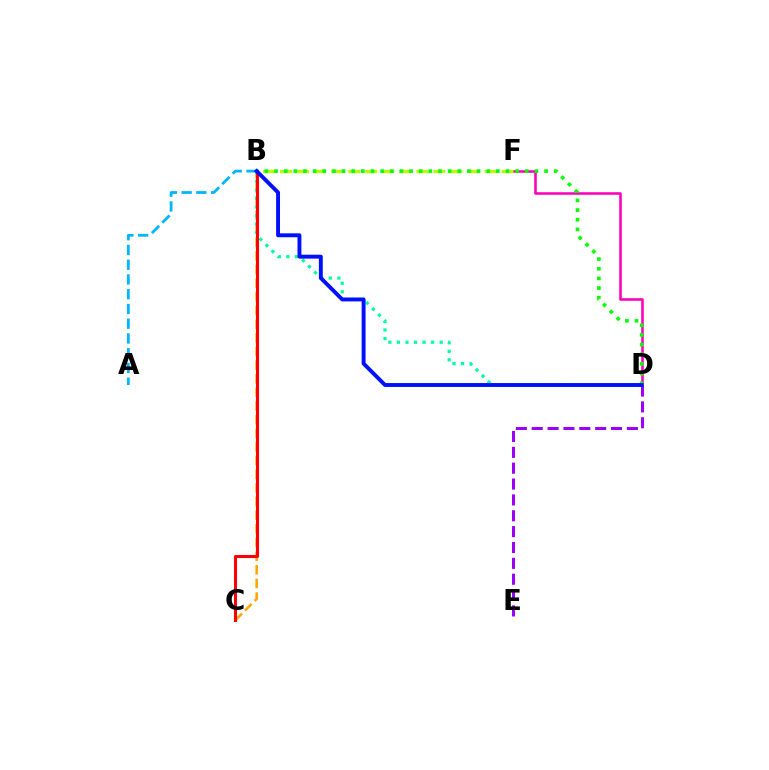{('D', 'E'): [{'color': '#9b00ff', 'line_style': 'dashed', 'thickness': 2.15}], ('D', 'F'): [{'color': '#ff00bd', 'line_style': 'solid', 'thickness': 1.86}], ('B', 'F'): [{'color': '#b3ff00', 'line_style': 'dashed', 'thickness': 2.32}], ('B', 'C'): [{'color': '#ffa500', 'line_style': 'dashed', 'thickness': 1.85}, {'color': '#ff0000', 'line_style': 'solid', 'thickness': 2.2}], ('B', 'D'): [{'color': '#00ff9d', 'line_style': 'dotted', 'thickness': 2.32}, {'color': '#08ff00', 'line_style': 'dotted', 'thickness': 2.62}, {'color': '#0010ff', 'line_style': 'solid', 'thickness': 2.81}], ('A', 'B'): [{'color': '#00b5ff', 'line_style': 'dashed', 'thickness': 2.0}]}